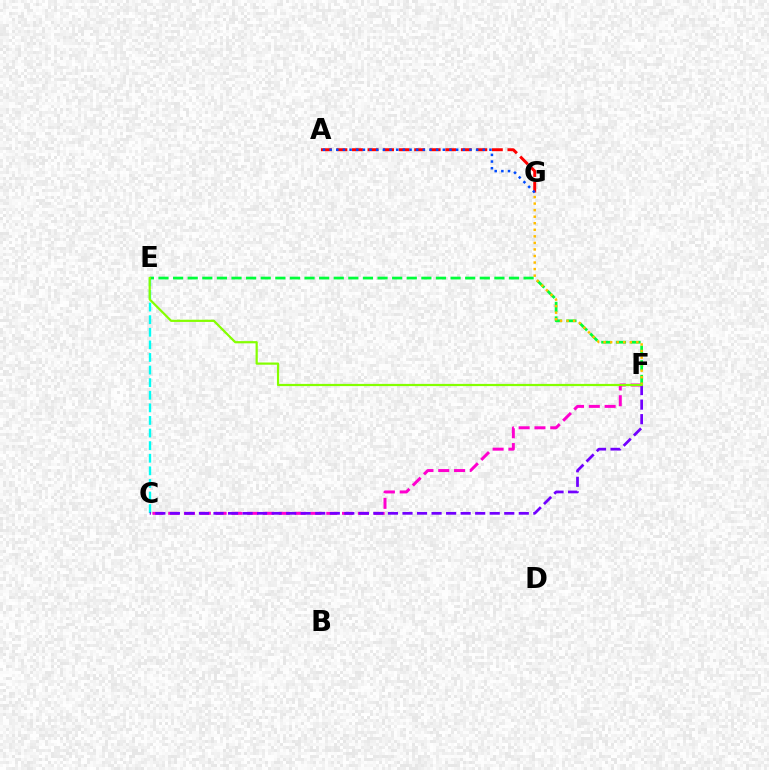{('A', 'G'): [{'color': '#ff0000', 'line_style': 'dashed', 'thickness': 2.11}, {'color': '#004bff', 'line_style': 'dotted', 'thickness': 1.81}], ('C', 'E'): [{'color': '#00fff6', 'line_style': 'dashed', 'thickness': 1.71}], ('C', 'F'): [{'color': '#ff00cf', 'line_style': 'dashed', 'thickness': 2.15}, {'color': '#7200ff', 'line_style': 'dashed', 'thickness': 1.98}], ('E', 'F'): [{'color': '#00ff39', 'line_style': 'dashed', 'thickness': 1.98}, {'color': '#84ff00', 'line_style': 'solid', 'thickness': 1.59}], ('F', 'G'): [{'color': '#ffbd00', 'line_style': 'dotted', 'thickness': 1.78}]}